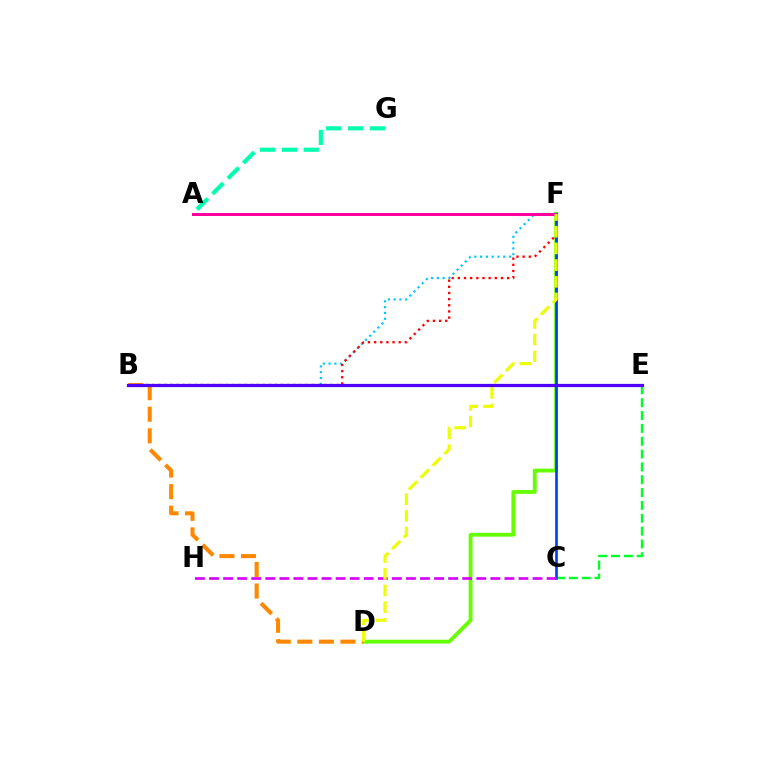{('D', 'F'): [{'color': '#66ff00', 'line_style': 'solid', 'thickness': 2.77}, {'color': '#eeff00', 'line_style': 'dashed', 'thickness': 2.27}], ('B', 'F'): [{'color': '#00c7ff', 'line_style': 'dotted', 'thickness': 1.57}, {'color': '#ff0000', 'line_style': 'dotted', 'thickness': 1.67}], ('A', 'F'): [{'color': '#ff00a0', 'line_style': 'solid', 'thickness': 2.15}], ('B', 'D'): [{'color': '#ff8800', 'line_style': 'dashed', 'thickness': 2.93}], ('A', 'G'): [{'color': '#00ffaf', 'line_style': 'dashed', 'thickness': 2.97}], ('C', 'E'): [{'color': '#00ff27', 'line_style': 'dashed', 'thickness': 1.74}], ('C', 'F'): [{'color': '#003fff', 'line_style': 'solid', 'thickness': 1.92}], ('C', 'H'): [{'color': '#d600ff', 'line_style': 'dashed', 'thickness': 1.91}], ('B', 'E'): [{'color': '#4f00ff', 'line_style': 'solid', 'thickness': 2.33}]}